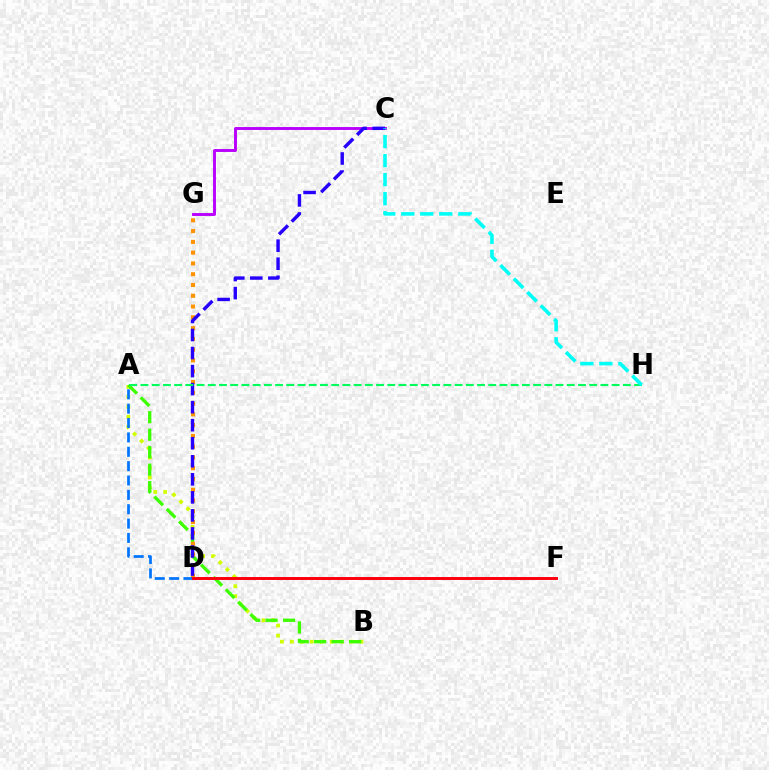{('A', 'B'): [{'color': '#d1ff00', 'line_style': 'dotted', 'thickness': 2.7}, {'color': '#3dff00', 'line_style': 'dashed', 'thickness': 2.38}], ('D', 'G'): [{'color': '#ff9400', 'line_style': 'dotted', 'thickness': 2.93}], ('A', 'D'): [{'color': '#0074ff', 'line_style': 'dashed', 'thickness': 1.95}], ('D', 'F'): [{'color': '#ff00ac', 'line_style': 'solid', 'thickness': 2.03}, {'color': '#ff0000', 'line_style': 'solid', 'thickness': 1.96}], ('C', 'G'): [{'color': '#b900ff', 'line_style': 'solid', 'thickness': 2.09}], ('C', 'D'): [{'color': '#2500ff', 'line_style': 'dashed', 'thickness': 2.45}], ('A', 'H'): [{'color': '#00ff5c', 'line_style': 'dashed', 'thickness': 1.52}], ('C', 'H'): [{'color': '#00fff6', 'line_style': 'dashed', 'thickness': 2.58}]}